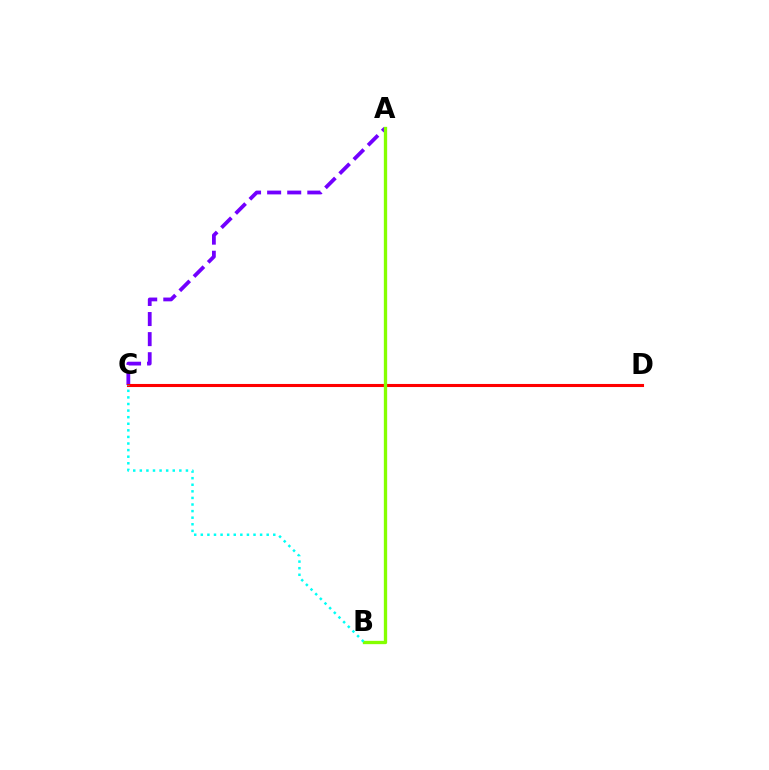{('A', 'C'): [{'color': '#7200ff', 'line_style': 'dashed', 'thickness': 2.73}], ('C', 'D'): [{'color': '#ff0000', 'line_style': 'solid', 'thickness': 2.21}], ('A', 'B'): [{'color': '#84ff00', 'line_style': 'solid', 'thickness': 2.38}], ('B', 'C'): [{'color': '#00fff6', 'line_style': 'dotted', 'thickness': 1.79}]}